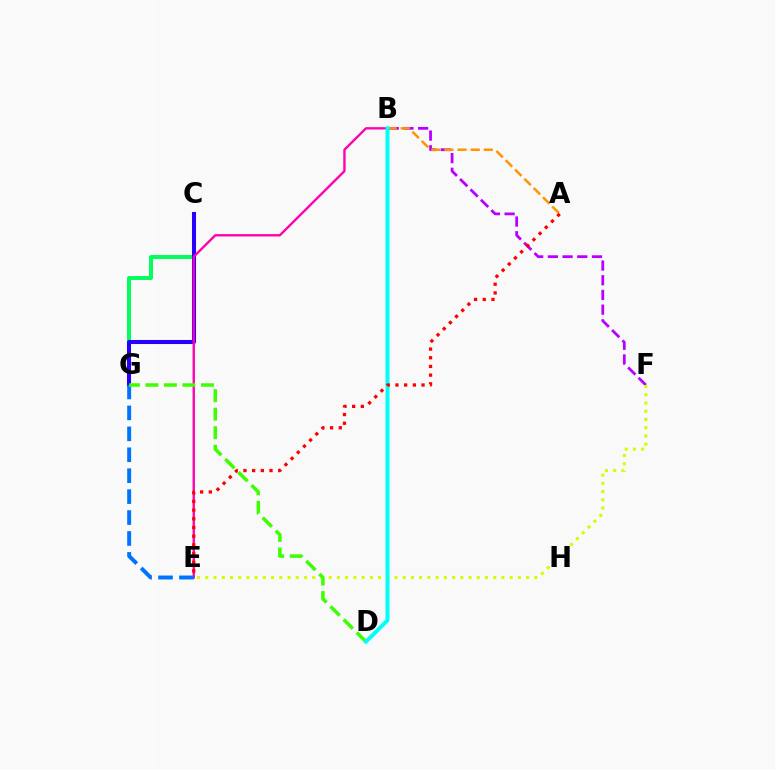{('C', 'G'): [{'color': '#00ff5c', 'line_style': 'solid', 'thickness': 2.85}, {'color': '#2500ff', 'line_style': 'solid', 'thickness': 2.92}], ('B', 'F'): [{'color': '#b900ff', 'line_style': 'dashed', 'thickness': 2.0}], ('A', 'B'): [{'color': '#ff9400', 'line_style': 'dashed', 'thickness': 1.78}], ('B', 'E'): [{'color': '#ff00ac', 'line_style': 'solid', 'thickness': 1.69}], ('E', 'F'): [{'color': '#d1ff00', 'line_style': 'dotted', 'thickness': 2.24}], ('E', 'G'): [{'color': '#0074ff', 'line_style': 'dashed', 'thickness': 2.84}], ('D', 'G'): [{'color': '#3dff00', 'line_style': 'dashed', 'thickness': 2.52}], ('B', 'D'): [{'color': '#00fff6', 'line_style': 'solid', 'thickness': 2.84}], ('A', 'E'): [{'color': '#ff0000', 'line_style': 'dotted', 'thickness': 2.36}]}